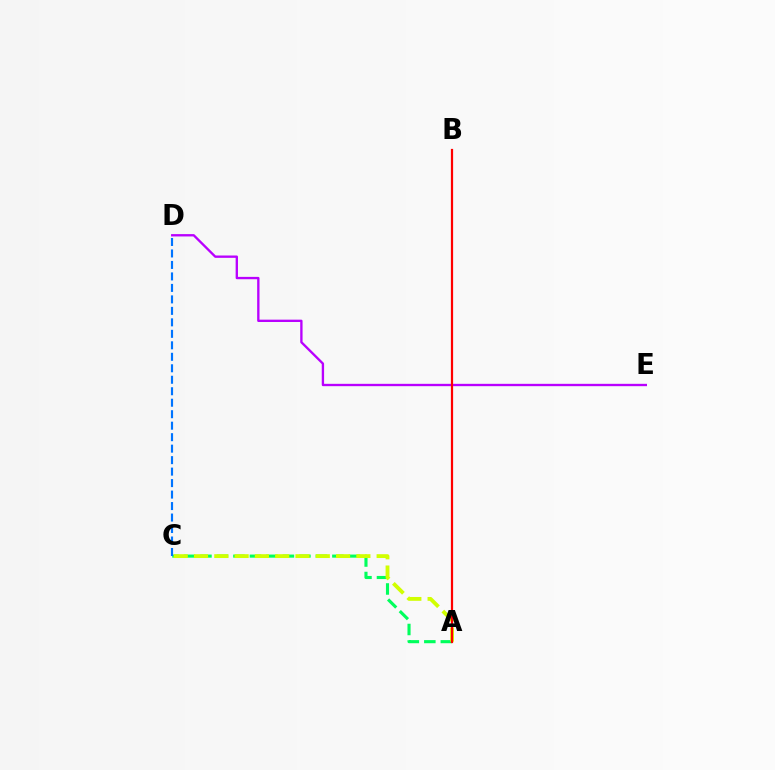{('A', 'C'): [{'color': '#00ff5c', 'line_style': 'dashed', 'thickness': 2.24}, {'color': '#d1ff00', 'line_style': 'dashed', 'thickness': 2.76}], ('D', 'E'): [{'color': '#b900ff', 'line_style': 'solid', 'thickness': 1.69}], ('A', 'B'): [{'color': '#ff0000', 'line_style': 'solid', 'thickness': 1.6}], ('C', 'D'): [{'color': '#0074ff', 'line_style': 'dashed', 'thickness': 1.56}]}